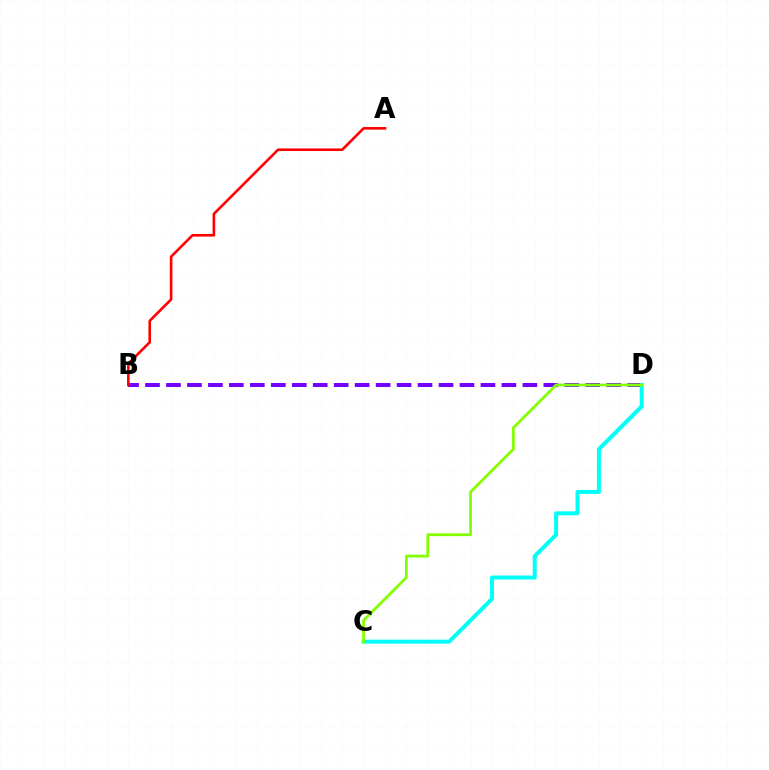{('B', 'D'): [{'color': '#7200ff', 'line_style': 'dashed', 'thickness': 2.85}], ('A', 'B'): [{'color': '#ff0000', 'line_style': 'solid', 'thickness': 1.87}], ('C', 'D'): [{'color': '#00fff6', 'line_style': 'solid', 'thickness': 2.87}, {'color': '#84ff00', 'line_style': 'solid', 'thickness': 2.02}]}